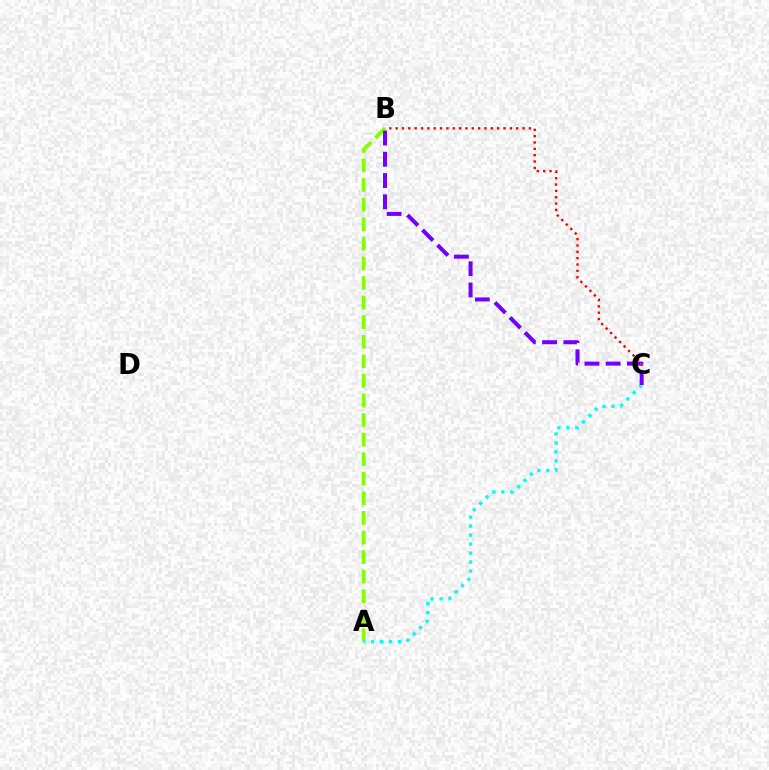{('A', 'B'): [{'color': '#84ff00', 'line_style': 'dashed', 'thickness': 2.66}], ('B', 'C'): [{'color': '#ff0000', 'line_style': 'dotted', 'thickness': 1.72}, {'color': '#7200ff', 'line_style': 'dashed', 'thickness': 2.89}], ('A', 'C'): [{'color': '#00fff6', 'line_style': 'dotted', 'thickness': 2.44}]}